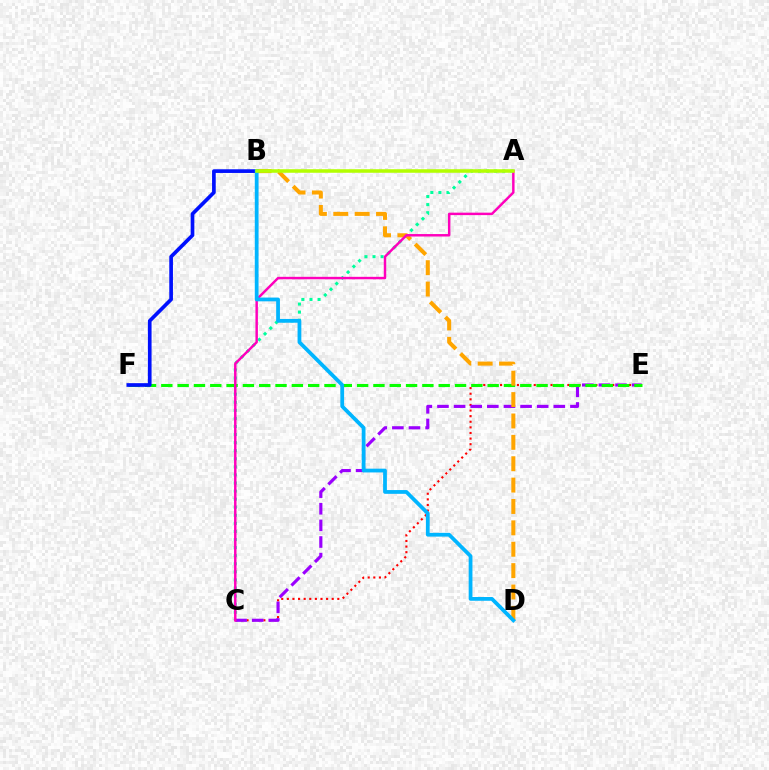{('A', 'C'): [{'color': '#00ff9d', 'line_style': 'dotted', 'thickness': 2.19}, {'color': '#ff00bd', 'line_style': 'solid', 'thickness': 1.77}], ('C', 'E'): [{'color': '#ff0000', 'line_style': 'dotted', 'thickness': 1.52}, {'color': '#9b00ff', 'line_style': 'dashed', 'thickness': 2.26}], ('E', 'F'): [{'color': '#08ff00', 'line_style': 'dashed', 'thickness': 2.22}], ('B', 'D'): [{'color': '#ffa500', 'line_style': 'dashed', 'thickness': 2.9}, {'color': '#00b5ff', 'line_style': 'solid', 'thickness': 2.71}], ('B', 'F'): [{'color': '#0010ff', 'line_style': 'solid', 'thickness': 2.65}], ('A', 'B'): [{'color': '#b3ff00', 'line_style': 'solid', 'thickness': 2.55}]}